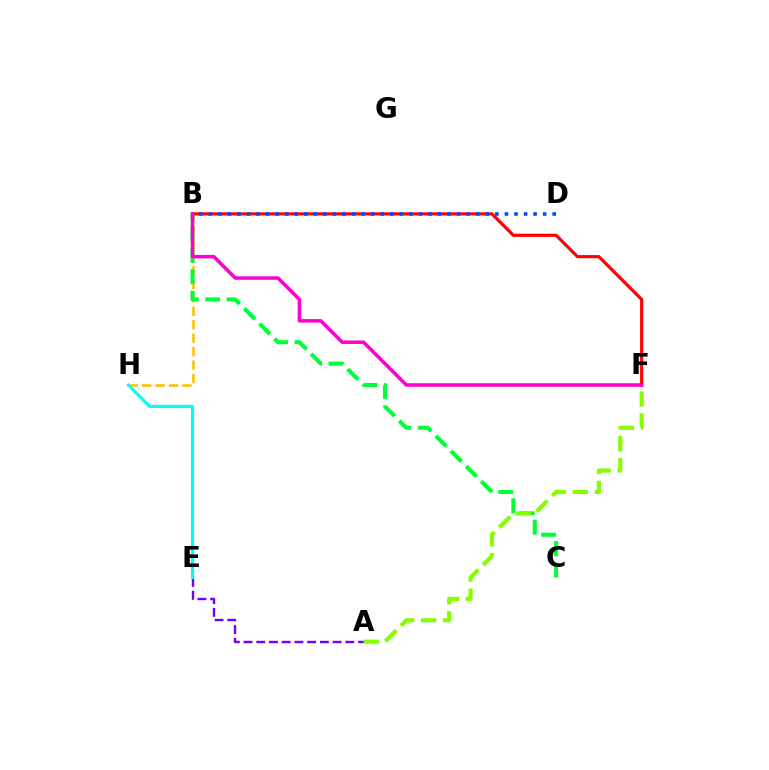{('B', 'H'): [{'color': '#ffbd00', 'line_style': 'dashed', 'thickness': 1.83}], ('B', 'F'): [{'color': '#ff0000', 'line_style': 'solid', 'thickness': 2.26}, {'color': '#ff00cf', 'line_style': 'solid', 'thickness': 2.52}], ('B', 'C'): [{'color': '#00ff39', 'line_style': 'dashed', 'thickness': 2.91}], ('A', 'E'): [{'color': '#7200ff', 'line_style': 'dashed', 'thickness': 1.73}], ('E', 'H'): [{'color': '#00fff6', 'line_style': 'solid', 'thickness': 2.27}], ('B', 'D'): [{'color': '#004bff', 'line_style': 'dotted', 'thickness': 2.6}], ('A', 'F'): [{'color': '#84ff00', 'line_style': 'dashed', 'thickness': 2.99}]}